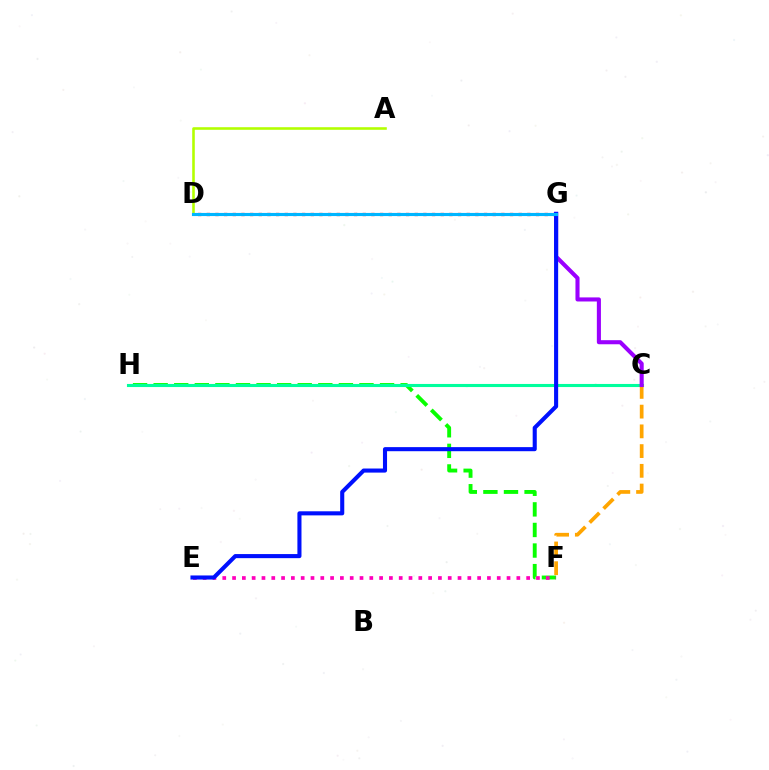{('A', 'D'): [{'color': '#b3ff00', 'line_style': 'solid', 'thickness': 1.86}], ('F', 'H'): [{'color': '#08ff00', 'line_style': 'dashed', 'thickness': 2.8}], ('D', 'G'): [{'color': '#ff0000', 'line_style': 'dotted', 'thickness': 2.35}, {'color': '#00b5ff', 'line_style': 'solid', 'thickness': 2.25}], ('C', 'H'): [{'color': '#00ff9d', 'line_style': 'solid', 'thickness': 2.23}], ('E', 'F'): [{'color': '#ff00bd', 'line_style': 'dotted', 'thickness': 2.66}], ('C', 'F'): [{'color': '#ffa500', 'line_style': 'dashed', 'thickness': 2.68}], ('C', 'G'): [{'color': '#9b00ff', 'line_style': 'solid', 'thickness': 2.94}], ('E', 'G'): [{'color': '#0010ff', 'line_style': 'solid', 'thickness': 2.94}]}